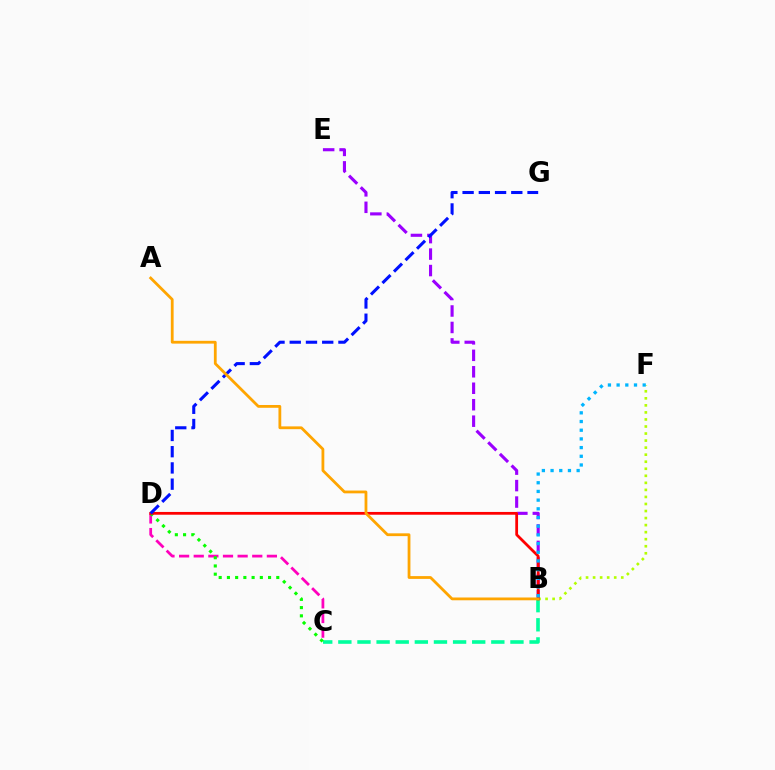{('B', 'F'): [{'color': '#b3ff00', 'line_style': 'dotted', 'thickness': 1.91}, {'color': '#00b5ff', 'line_style': 'dotted', 'thickness': 2.36}], ('B', 'E'): [{'color': '#9b00ff', 'line_style': 'dashed', 'thickness': 2.24}], ('C', 'D'): [{'color': '#ff00bd', 'line_style': 'dashed', 'thickness': 1.99}, {'color': '#08ff00', 'line_style': 'dotted', 'thickness': 2.24}], ('B', 'C'): [{'color': '#00ff9d', 'line_style': 'dashed', 'thickness': 2.6}], ('B', 'D'): [{'color': '#ff0000', 'line_style': 'solid', 'thickness': 2.0}], ('D', 'G'): [{'color': '#0010ff', 'line_style': 'dashed', 'thickness': 2.21}], ('A', 'B'): [{'color': '#ffa500', 'line_style': 'solid', 'thickness': 2.01}]}